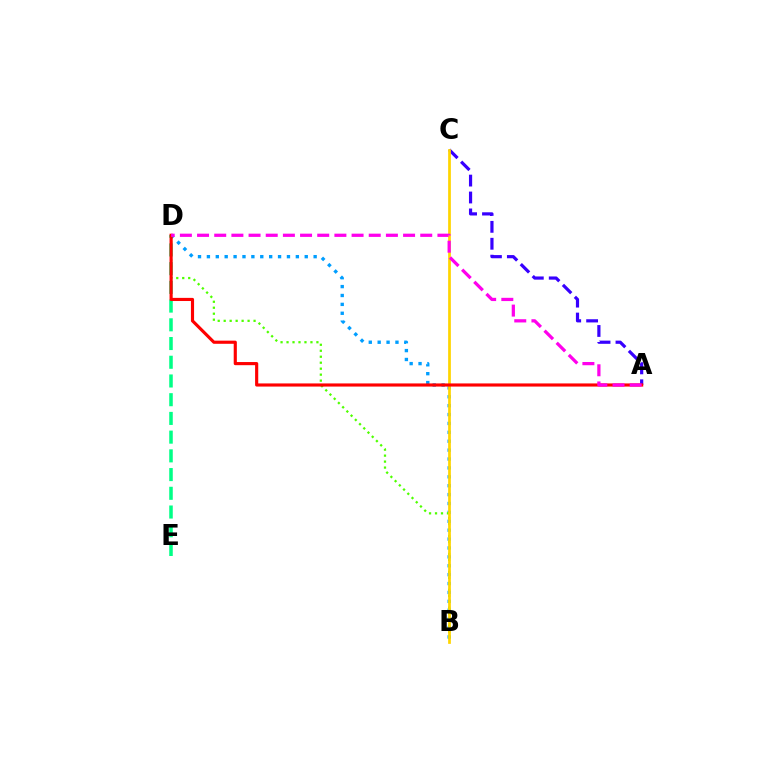{('D', 'E'): [{'color': '#00ff86', 'line_style': 'dashed', 'thickness': 2.54}], ('B', 'D'): [{'color': '#009eff', 'line_style': 'dotted', 'thickness': 2.42}, {'color': '#4fff00', 'line_style': 'dotted', 'thickness': 1.62}], ('A', 'C'): [{'color': '#3700ff', 'line_style': 'dashed', 'thickness': 2.3}], ('B', 'C'): [{'color': '#ffd500', 'line_style': 'solid', 'thickness': 1.97}], ('A', 'D'): [{'color': '#ff0000', 'line_style': 'solid', 'thickness': 2.26}, {'color': '#ff00ed', 'line_style': 'dashed', 'thickness': 2.33}]}